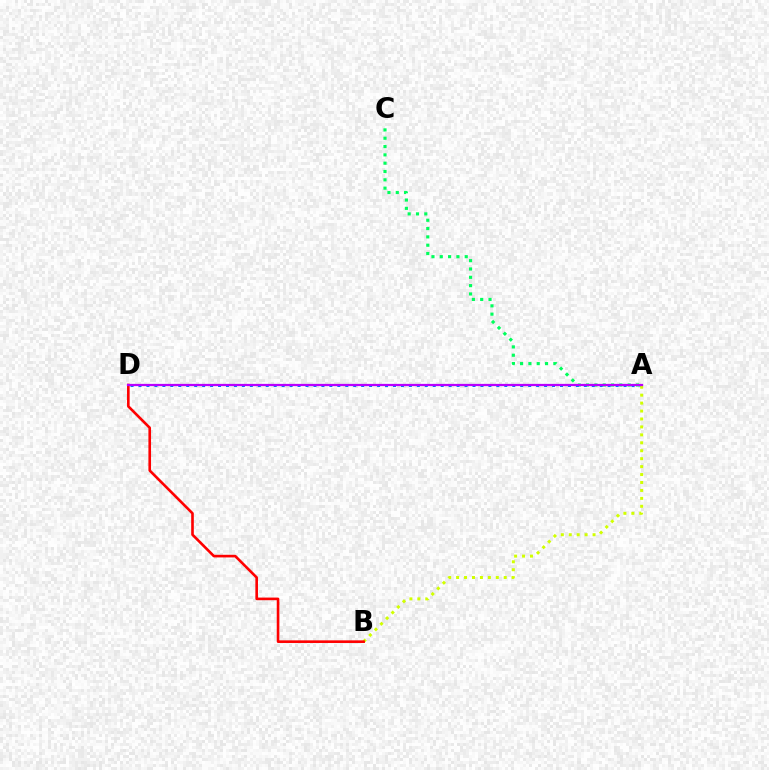{('A', 'C'): [{'color': '#00ff5c', 'line_style': 'dotted', 'thickness': 2.26}], ('A', 'D'): [{'color': '#0074ff', 'line_style': 'dotted', 'thickness': 2.16}, {'color': '#b900ff', 'line_style': 'solid', 'thickness': 1.62}], ('A', 'B'): [{'color': '#d1ff00', 'line_style': 'dotted', 'thickness': 2.16}], ('B', 'D'): [{'color': '#ff0000', 'line_style': 'solid', 'thickness': 1.89}]}